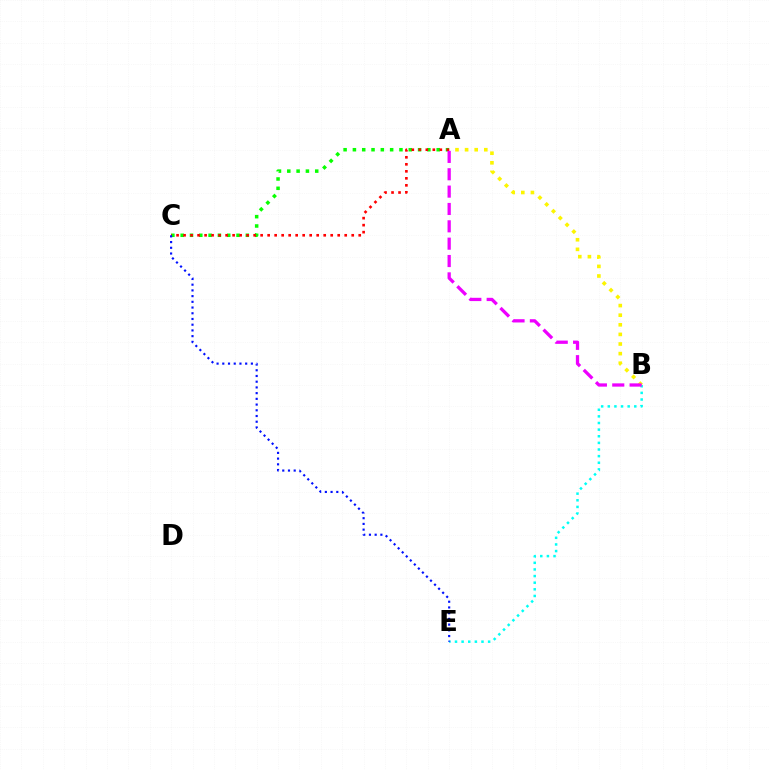{('B', 'E'): [{'color': '#00fff6', 'line_style': 'dotted', 'thickness': 1.8}], ('A', 'C'): [{'color': '#08ff00', 'line_style': 'dotted', 'thickness': 2.53}, {'color': '#ff0000', 'line_style': 'dotted', 'thickness': 1.9}], ('A', 'B'): [{'color': '#fcf500', 'line_style': 'dotted', 'thickness': 2.61}, {'color': '#ee00ff', 'line_style': 'dashed', 'thickness': 2.36}], ('C', 'E'): [{'color': '#0010ff', 'line_style': 'dotted', 'thickness': 1.55}]}